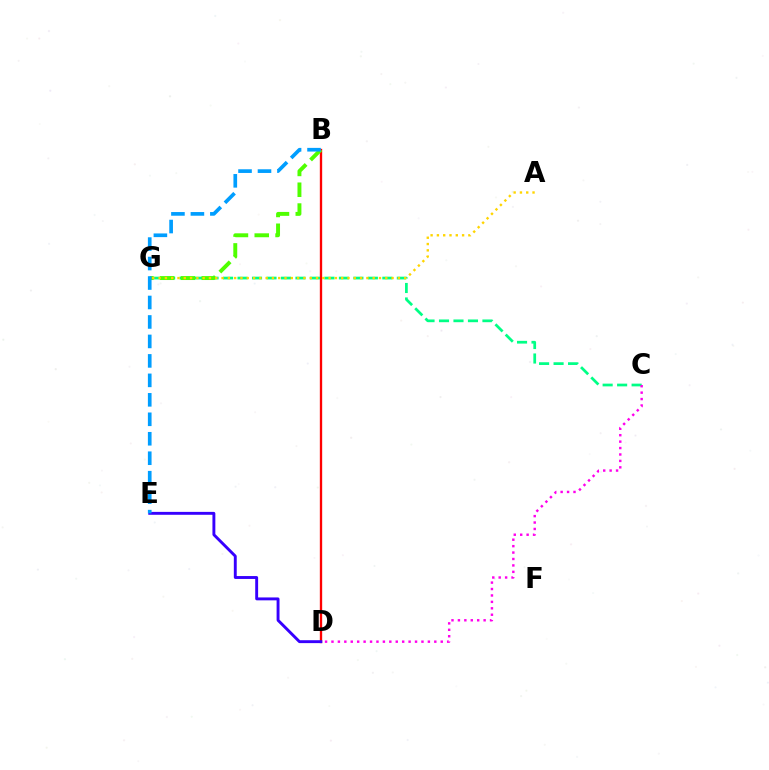{('B', 'D'): [{'color': '#ff0000', 'line_style': 'solid', 'thickness': 1.68}], ('C', 'G'): [{'color': '#00ff86', 'line_style': 'dashed', 'thickness': 1.97}], ('D', 'E'): [{'color': '#3700ff', 'line_style': 'solid', 'thickness': 2.09}], ('B', 'G'): [{'color': '#4fff00', 'line_style': 'dashed', 'thickness': 2.83}], ('A', 'G'): [{'color': '#ffd500', 'line_style': 'dotted', 'thickness': 1.71}], ('B', 'E'): [{'color': '#009eff', 'line_style': 'dashed', 'thickness': 2.64}], ('C', 'D'): [{'color': '#ff00ed', 'line_style': 'dotted', 'thickness': 1.75}]}